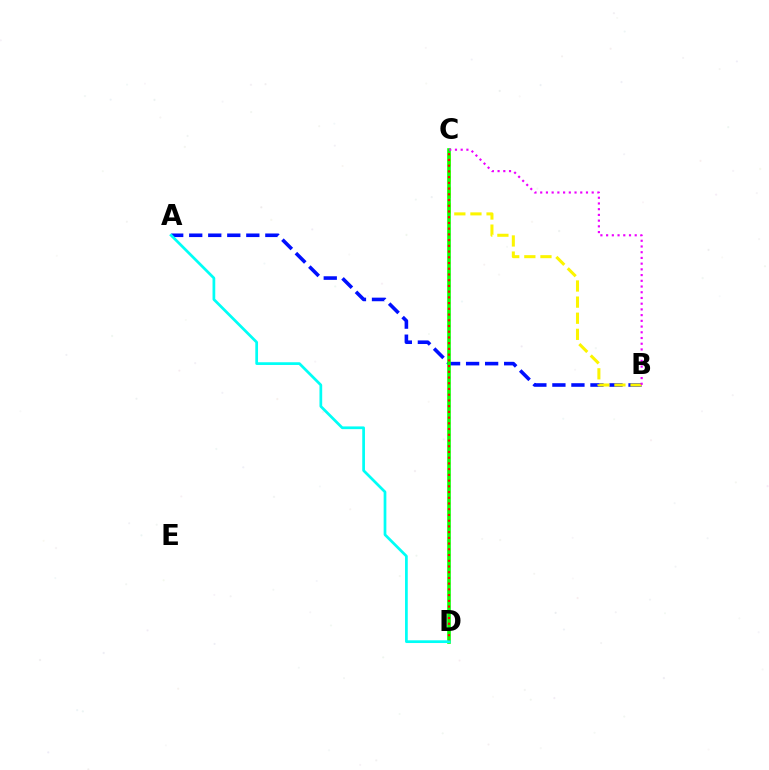{('A', 'B'): [{'color': '#0010ff', 'line_style': 'dashed', 'thickness': 2.59}], ('B', 'C'): [{'color': '#fcf500', 'line_style': 'dashed', 'thickness': 2.19}, {'color': '#ee00ff', 'line_style': 'dotted', 'thickness': 1.55}], ('C', 'D'): [{'color': '#08ff00', 'line_style': 'solid', 'thickness': 2.59}, {'color': '#ff0000', 'line_style': 'dotted', 'thickness': 1.56}], ('A', 'D'): [{'color': '#00fff6', 'line_style': 'solid', 'thickness': 1.96}]}